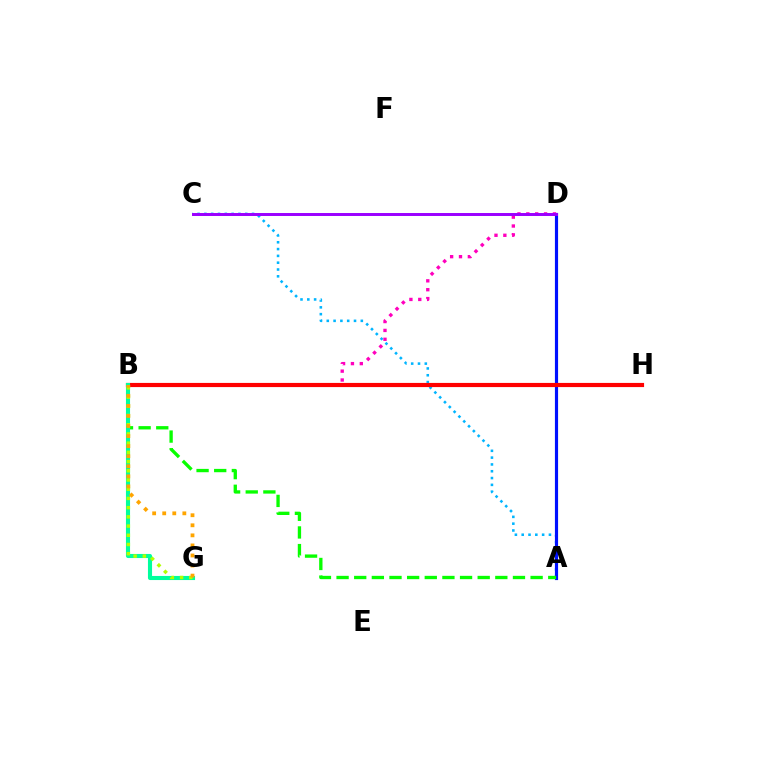{('A', 'C'): [{'color': '#00b5ff', 'line_style': 'dotted', 'thickness': 1.85}], ('A', 'D'): [{'color': '#0010ff', 'line_style': 'solid', 'thickness': 2.28}], ('B', 'D'): [{'color': '#ff00bd', 'line_style': 'dotted', 'thickness': 2.41}], ('C', 'D'): [{'color': '#9b00ff', 'line_style': 'solid', 'thickness': 2.13}], ('B', 'H'): [{'color': '#ff0000', 'line_style': 'solid', 'thickness': 3.0}], ('A', 'B'): [{'color': '#08ff00', 'line_style': 'dashed', 'thickness': 2.4}], ('B', 'G'): [{'color': '#00ff9d', 'line_style': 'solid', 'thickness': 2.95}, {'color': '#b3ff00', 'line_style': 'dotted', 'thickness': 2.5}, {'color': '#ffa500', 'line_style': 'dotted', 'thickness': 2.73}]}